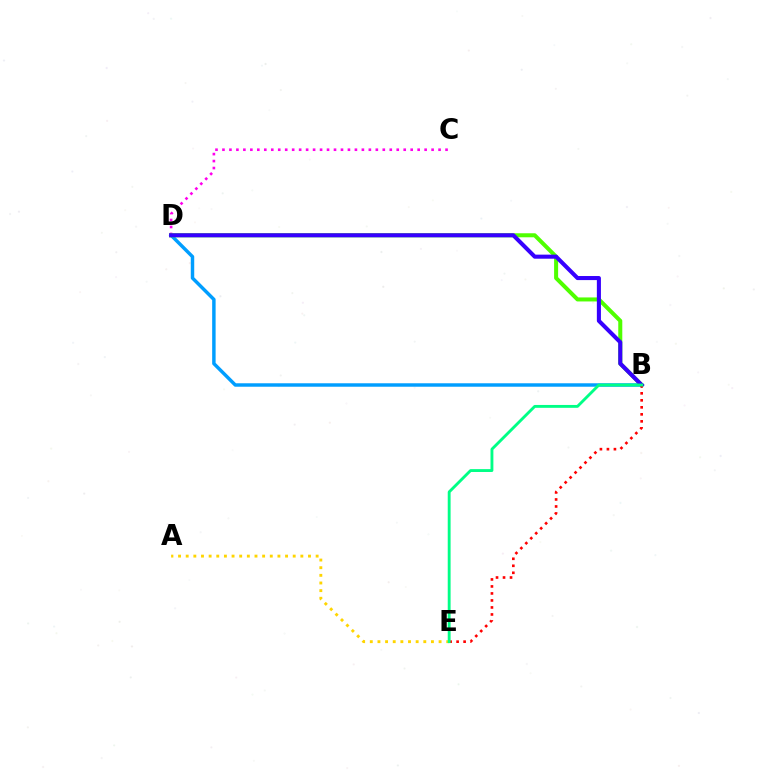{('B', 'D'): [{'color': '#009eff', 'line_style': 'solid', 'thickness': 2.48}, {'color': '#4fff00', 'line_style': 'solid', 'thickness': 2.89}, {'color': '#3700ff', 'line_style': 'solid', 'thickness': 2.93}], ('C', 'D'): [{'color': '#ff00ed', 'line_style': 'dotted', 'thickness': 1.89}], ('A', 'E'): [{'color': '#ffd500', 'line_style': 'dotted', 'thickness': 2.08}], ('B', 'E'): [{'color': '#ff0000', 'line_style': 'dotted', 'thickness': 1.9}, {'color': '#00ff86', 'line_style': 'solid', 'thickness': 2.06}]}